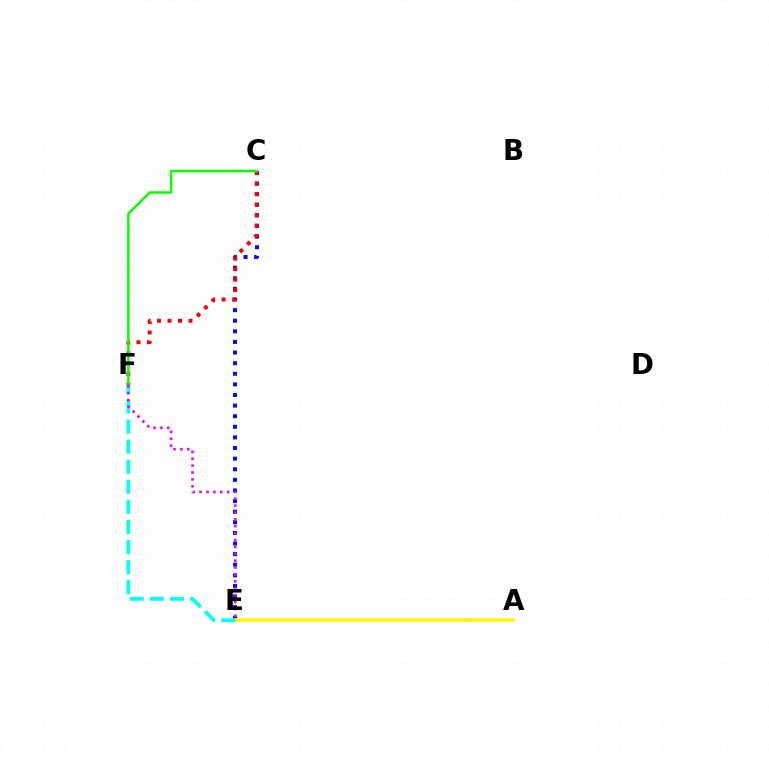{('C', 'E'): [{'color': '#0010ff', 'line_style': 'dotted', 'thickness': 2.88}], ('C', 'F'): [{'color': '#ff0000', 'line_style': 'dotted', 'thickness': 2.85}, {'color': '#08ff00', 'line_style': 'solid', 'thickness': 1.78}], ('A', 'E'): [{'color': '#fcf500', 'line_style': 'solid', 'thickness': 2.55}], ('E', 'F'): [{'color': '#00fff6', 'line_style': 'dashed', 'thickness': 2.73}, {'color': '#ee00ff', 'line_style': 'dotted', 'thickness': 1.87}]}